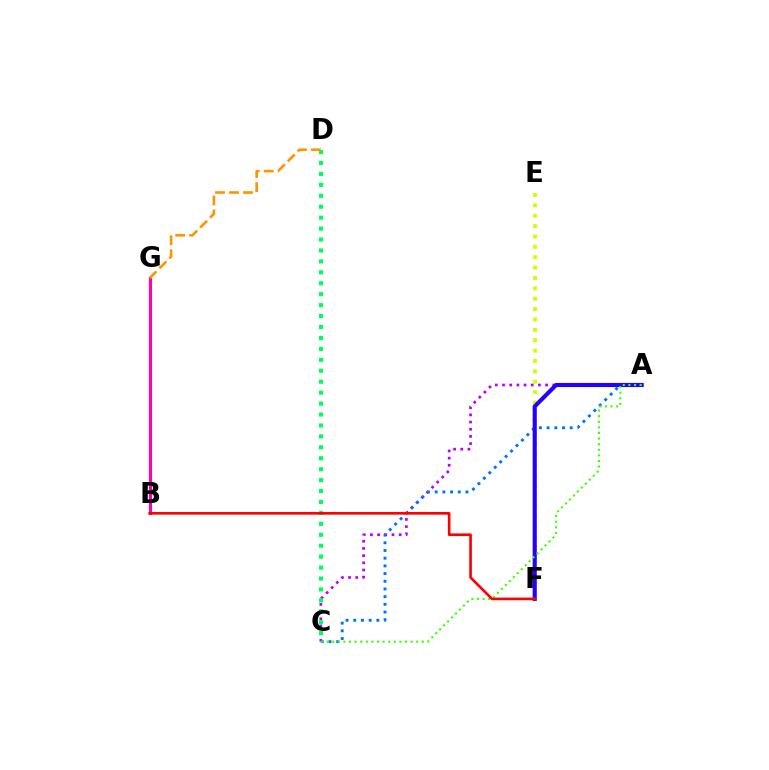{('A', 'C'): [{'color': '#b900ff', 'line_style': 'dotted', 'thickness': 1.95}, {'color': '#0074ff', 'line_style': 'dotted', 'thickness': 2.09}, {'color': '#3dff00', 'line_style': 'dotted', 'thickness': 1.52}], ('B', 'G'): [{'color': '#00fff6', 'line_style': 'solid', 'thickness': 1.61}, {'color': '#ff00ac', 'line_style': 'solid', 'thickness': 2.21}], ('E', 'F'): [{'color': '#d1ff00', 'line_style': 'dotted', 'thickness': 2.82}], ('C', 'D'): [{'color': '#00ff5c', 'line_style': 'dotted', 'thickness': 2.97}], ('A', 'F'): [{'color': '#2500ff', 'line_style': 'solid', 'thickness': 2.96}], ('D', 'G'): [{'color': '#ff9400', 'line_style': 'dashed', 'thickness': 1.9}], ('B', 'F'): [{'color': '#ff0000', 'line_style': 'solid', 'thickness': 1.91}]}